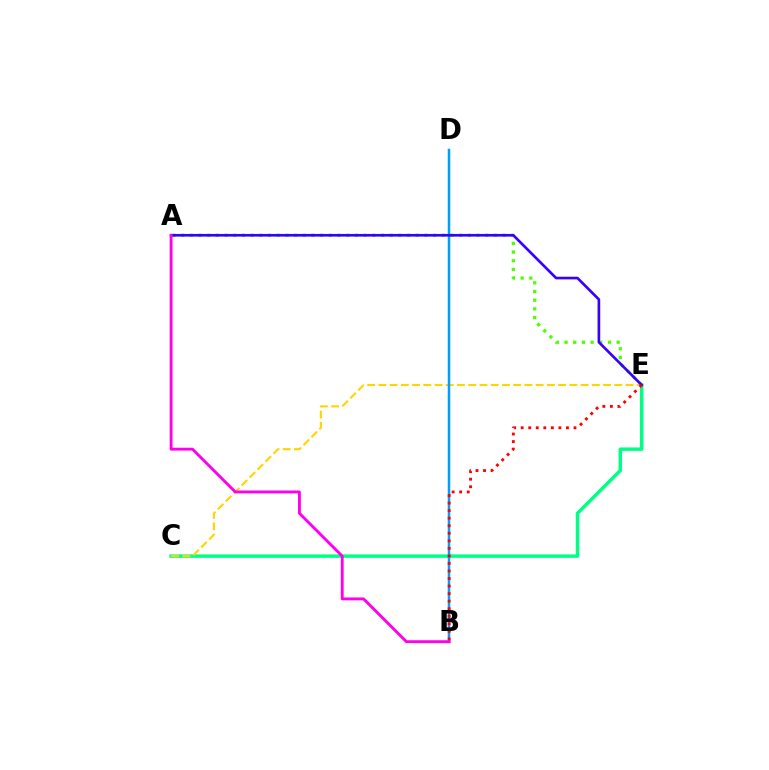{('C', 'E'): [{'color': '#00ff86', 'line_style': 'solid', 'thickness': 2.49}, {'color': '#ffd500', 'line_style': 'dashed', 'thickness': 1.53}], ('A', 'E'): [{'color': '#4fff00', 'line_style': 'dotted', 'thickness': 2.36}, {'color': '#3700ff', 'line_style': 'solid', 'thickness': 1.91}], ('B', 'D'): [{'color': '#009eff', 'line_style': 'solid', 'thickness': 1.8}], ('B', 'E'): [{'color': '#ff0000', 'line_style': 'dotted', 'thickness': 2.05}], ('A', 'B'): [{'color': '#ff00ed', 'line_style': 'solid', 'thickness': 2.07}]}